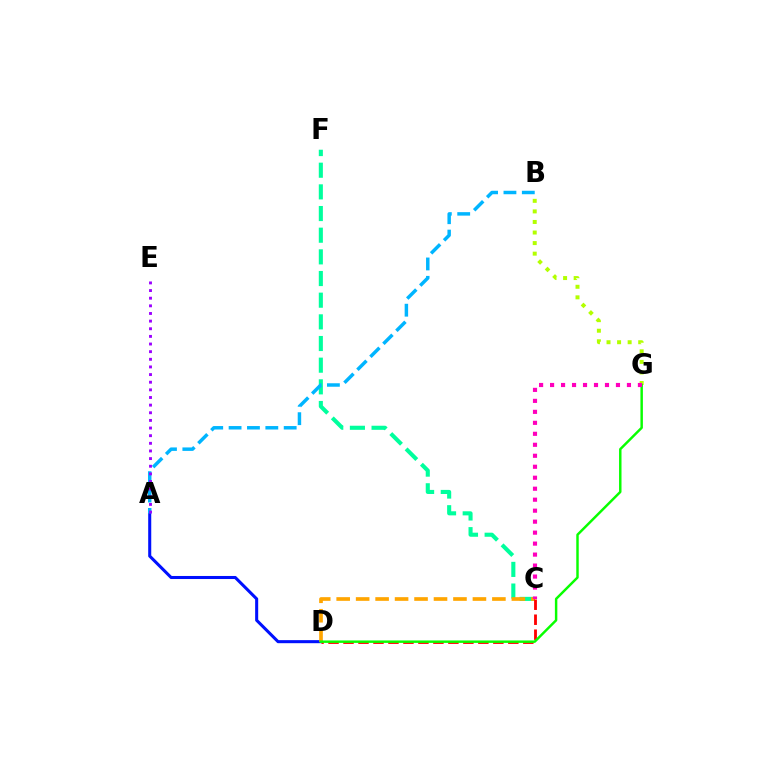{('C', 'F'): [{'color': '#00ff9d', 'line_style': 'dashed', 'thickness': 2.94}], ('A', 'D'): [{'color': '#0010ff', 'line_style': 'solid', 'thickness': 2.2}], ('B', 'G'): [{'color': '#b3ff00', 'line_style': 'dotted', 'thickness': 2.87}], ('C', 'D'): [{'color': '#ffa500', 'line_style': 'dashed', 'thickness': 2.64}, {'color': '#ff0000', 'line_style': 'dashed', 'thickness': 2.04}], ('A', 'B'): [{'color': '#00b5ff', 'line_style': 'dashed', 'thickness': 2.5}], ('A', 'E'): [{'color': '#9b00ff', 'line_style': 'dotted', 'thickness': 2.08}], ('D', 'G'): [{'color': '#08ff00', 'line_style': 'solid', 'thickness': 1.77}], ('C', 'G'): [{'color': '#ff00bd', 'line_style': 'dotted', 'thickness': 2.98}]}